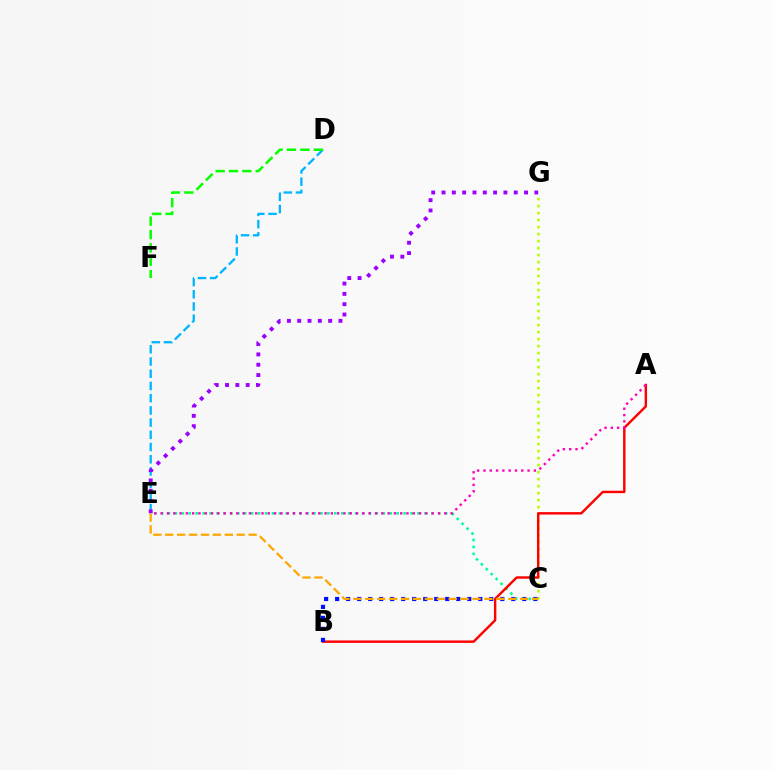{('C', 'E'): [{'color': '#00ff9d', 'line_style': 'dotted', 'thickness': 1.88}, {'color': '#ffa500', 'line_style': 'dashed', 'thickness': 1.62}], ('C', 'G'): [{'color': '#b3ff00', 'line_style': 'dotted', 'thickness': 1.9}], ('A', 'B'): [{'color': '#ff0000', 'line_style': 'solid', 'thickness': 1.74}], ('D', 'E'): [{'color': '#00b5ff', 'line_style': 'dashed', 'thickness': 1.66}], ('E', 'G'): [{'color': '#9b00ff', 'line_style': 'dotted', 'thickness': 2.8}], ('A', 'E'): [{'color': '#ff00bd', 'line_style': 'dotted', 'thickness': 1.71}], ('D', 'F'): [{'color': '#08ff00', 'line_style': 'dashed', 'thickness': 1.82}], ('B', 'C'): [{'color': '#0010ff', 'line_style': 'dotted', 'thickness': 2.99}]}